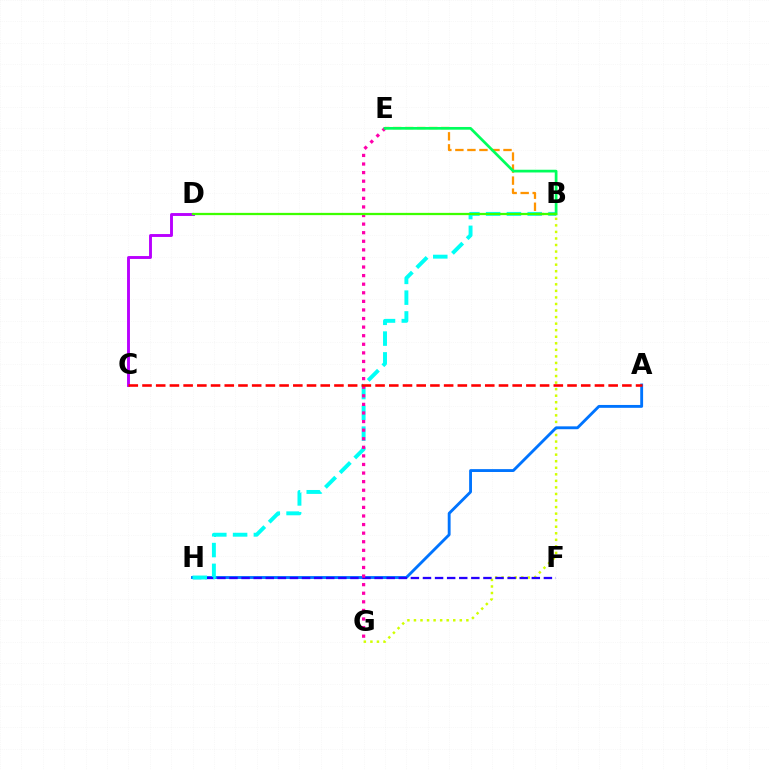{('B', 'G'): [{'color': '#d1ff00', 'line_style': 'dotted', 'thickness': 1.78}], ('A', 'H'): [{'color': '#0074ff', 'line_style': 'solid', 'thickness': 2.06}], ('F', 'H'): [{'color': '#2500ff', 'line_style': 'dashed', 'thickness': 1.64}], ('B', 'H'): [{'color': '#00fff6', 'line_style': 'dashed', 'thickness': 2.82}], ('E', 'G'): [{'color': '#ff00ac', 'line_style': 'dotted', 'thickness': 2.33}], ('C', 'D'): [{'color': '#b900ff', 'line_style': 'solid', 'thickness': 2.09}], ('B', 'E'): [{'color': '#ff9400', 'line_style': 'dashed', 'thickness': 1.63}, {'color': '#00ff5c', 'line_style': 'solid', 'thickness': 1.96}], ('A', 'C'): [{'color': '#ff0000', 'line_style': 'dashed', 'thickness': 1.86}], ('B', 'D'): [{'color': '#3dff00', 'line_style': 'solid', 'thickness': 1.63}]}